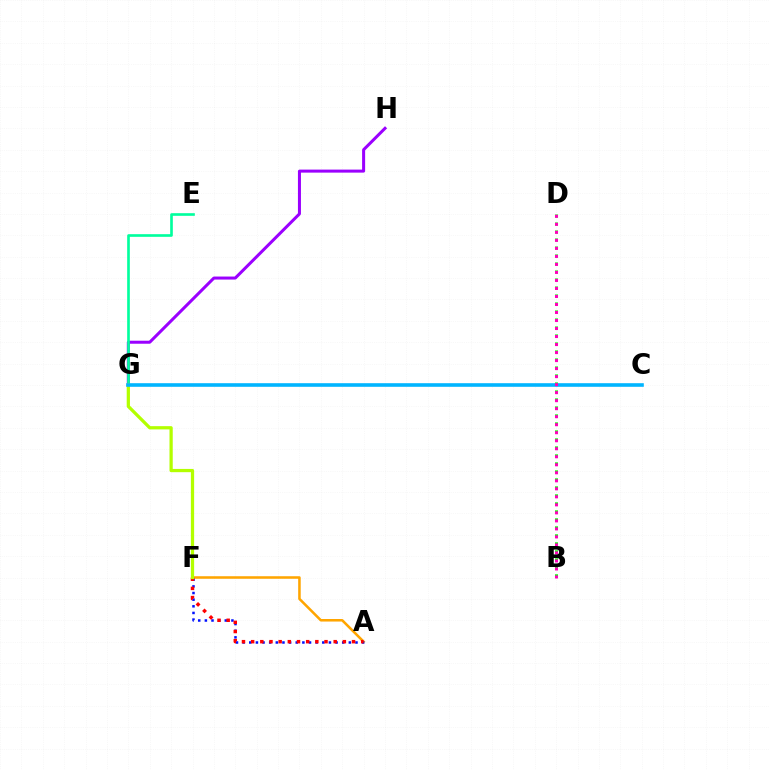{('G', 'H'): [{'color': '#9b00ff', 'line_style': 'solid', 'thickness': 2.18}], ('A', 'F'): [{'color': '#ffa500', 'line_style': 'solid', 'thickness': 1.84}, {'color': '#0010ff', 'line_style': 'dotted', 'thickness': 1.8}, {'color': '#ff0000', 'line_style': 'dotted', 'thickness': 2.49}], ('E', 'G'): [{'color': '#00ff9d', 'line_style': 'solid', 'thickness': 1.91}], ('F', 'G'): [{'color': '#b3ff00', 'line_style': 'solid', 'thickness': 2.34}], ('C', 'G'): [{'color': '#00b5ff', 'line_style': 'solid', 'thickness': 2.59}], ('B', 'D'): [{'color': '#08ff00', 'line_style': 'dotted', 'thickness': 2.17}, {'color': '#ff00bd', 'line_style': 'dotted', 'thickness': 2.18}]}